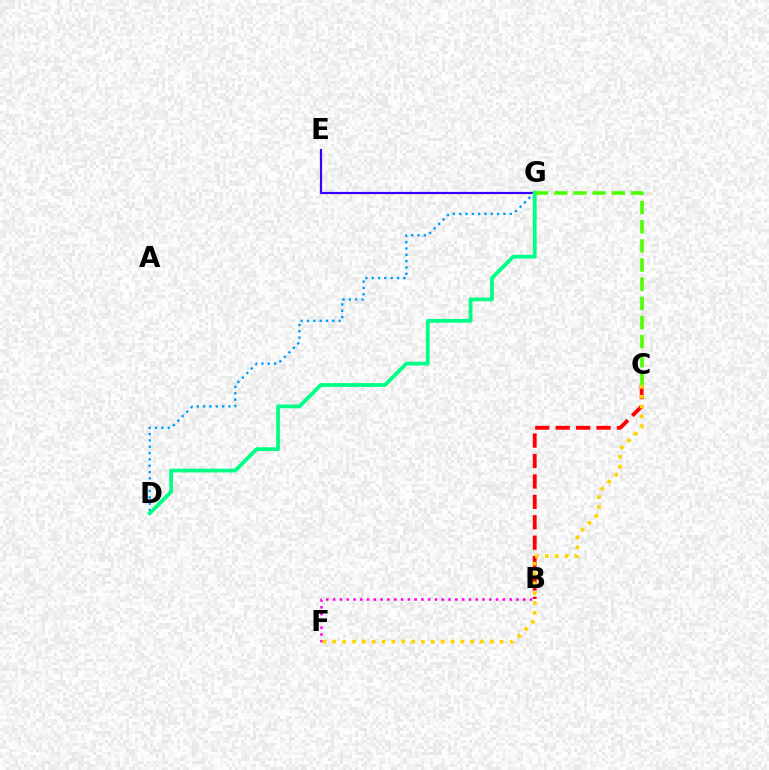{('B', 'C'): [{'color': '#ff0000', 'line_style': 'dashed', 'thickness': 2.77}], ('E', 'G'): [{'color': '#3700ff', 'line_style': 'solid', 'thickness': 1.57}], ('D', 'G'): [{'color': '#009eff', 'line_style': 'dotted', 'thickness': 1.72}, {'color': '#00ff86', 'line_style': 'solid', 'thickness': 2.72}], ('B', 'F'): [{'color': '#ff00ed', 'line_style': 'dotted', 'thickness': 1.85}], ('C', 'F'): [{'color': '#ffd500', 'line_style': 'dotted', 'thickness': 2.68}], ('C', 'G'): [{'color': '#4fff00', 'line_style': 'dashed', 'thickness': 2.6}]}